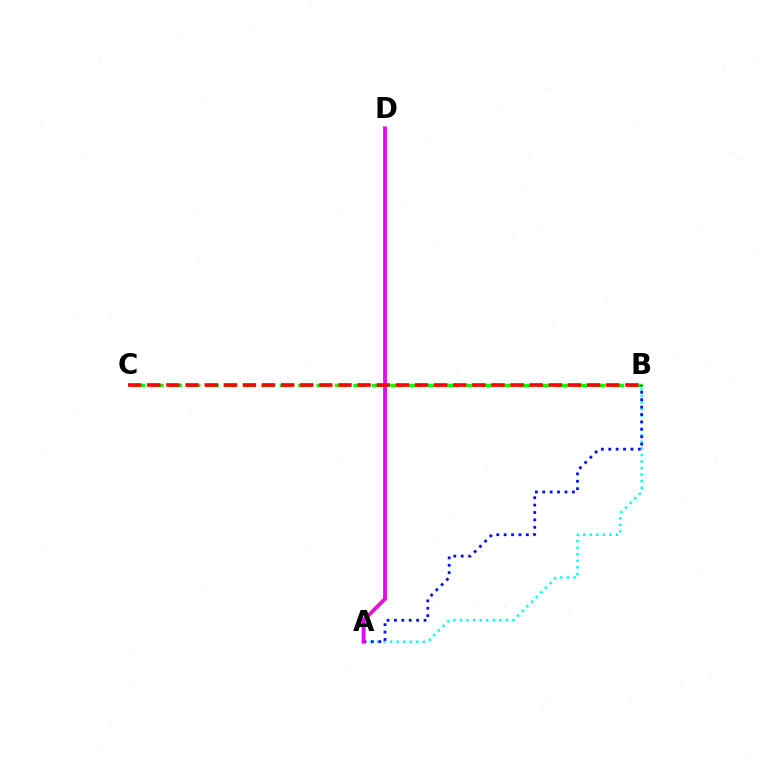{('A', 'B'): [{'color': '#00fff6', 'line_style': 'dotted', 'thickness': 1.78}, {'color': '#0010ff', 'line_style': 'dotted', 'thickness': 2.01}], ('B', 'C'): [{'color': '#08ff00', 'line_style': 'dashed', 'thickness': 2.5}, {'color': '#ff0000', 'line_style': 'dashed', 'thickness': 2.6}], ('A', 'D'): [{'color': '#fcf500', 'line_style': 'solid', 'thickness': 2.85}, {'color': '#ee00ff', 'line_style': 'solid', 'thickness': 2.7}]}